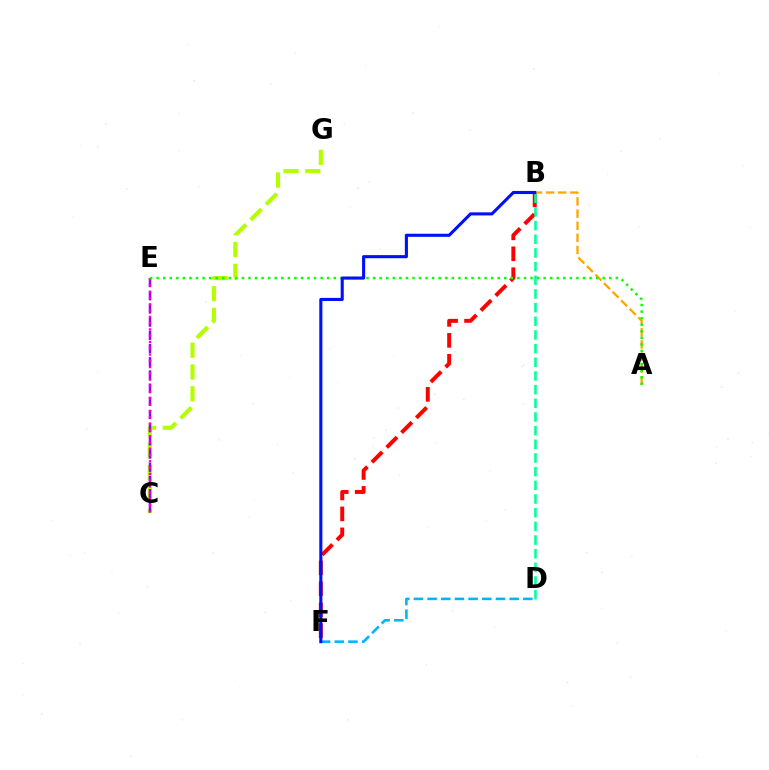{('C', 'G'): [{'color': '#b3ff00', 'line_style': 'dashed', 'thickness': 2.96}], ('C', 'E'): [{'color': '#9b00ff', 'line_style': 'dashed', 'thickness': 1.79}, {'color': '#ff00bd', 'line_style': 'dotted', 'thickness': 1.71}], ('D', 'F'): [{'color': '#00b5ff', 'line_style': 'dashed', 'thickness': 1.86}], ('B', 'F'): [{'color': '#ff0000', 'line_style': 'dashed', 'thickness': 2.85}, {'color': '#0010ff', 'line_style': 'solid', 'thickness': 2.23}], ('A', 'B'): [{'color': '#ffa500', 'line_style': 'dashed', 'thickness': 1.65}], ('A', 'E'): [{'color': '#08ff00', 'line_style': 'dotted', 'thickness': 1.78}], ('B', 'D'): [{'color': '#00ff9d', 'line_style': 'dashed', 'thickness': 1.86}]}